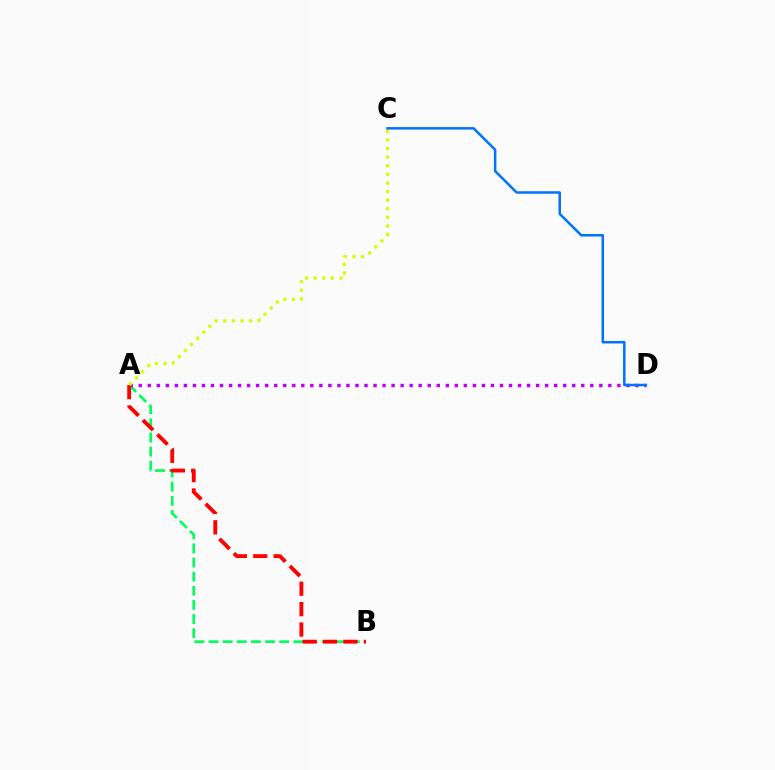{('A', 'B'): [{'color': '#00ff5c', 'line_style': 'dashed', 'thickness': 1.92}, {'color': '#ff0000', 'line_style': 'dashed', 'thickness': 2.77}], ('A', 'D'): [{'color': '#b900ff', 'line_style': 'dotted', 'thickness': 2.45}], ('A', 'C'): [{'color': '#d1ff00', 'line_style': 'dotted', 'thickness': 2.34}], ('C', 'D'): [{'color': '#0074ff', 'line_style': 'solid', 'thickness': 1.82}]}